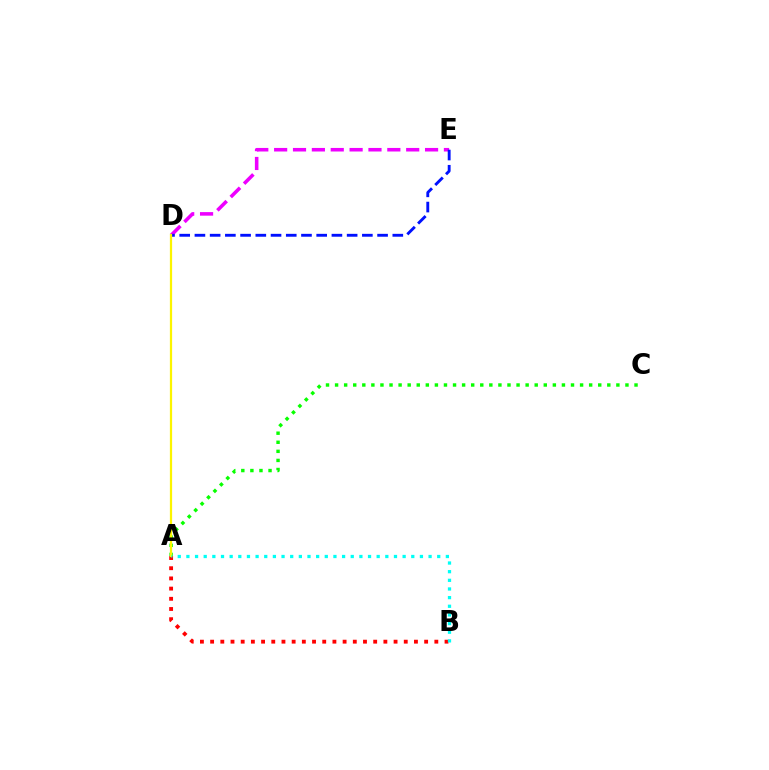{('A', 'B'): [{'color': '#ff0000', 'line_style': 'dotted', 'thickness': 2.77}, {'color': '#00fff6', 'line_style': 'dotted', 'thickness': 2.35}], ('A', 'C'): [{'color': '#08ff00', 'line_style': 'dotted', 'thickness': 2.47}], ('D', 'E'): [{'color': '#ee00ff', 'line_style': 'dashed', 'thickness': 2.56}, {'color': '#0010ff', 'line_style': 'dashed', 'thickness': 2.07}], ('A', 'D'): [{'color': '#fcf500', 'line_style': 'solid', 'thickness': 1.6}]}